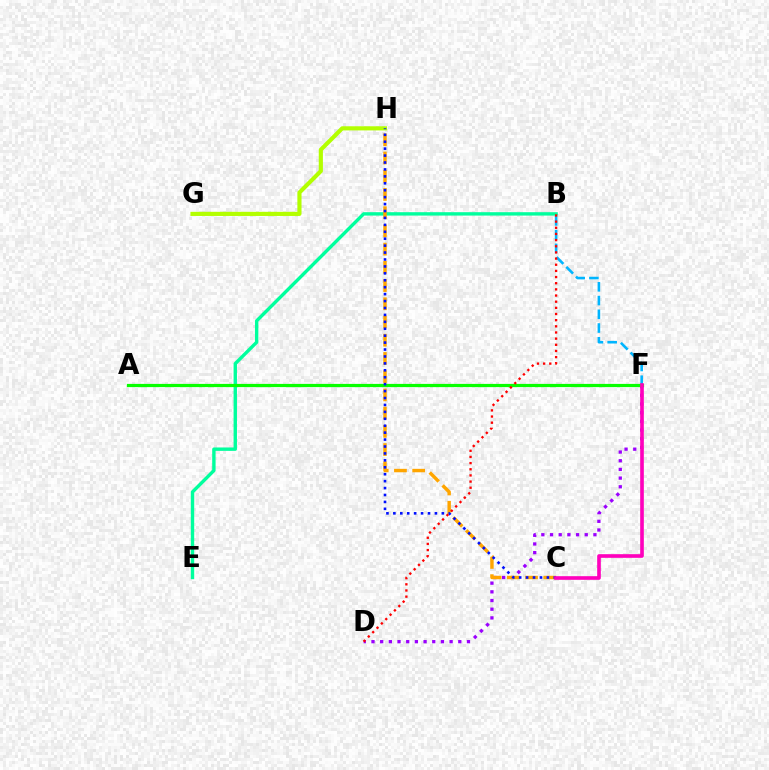{('B', 'F'): [{'color': '#00b5ff', 'line_style': 'dashed', 'thickness': 1.87}], ('D', 'F'): [{'color': '#9b00ff', 'line_style': 'dotted', 'thickness': 2.36}], ('G', 'H'): [{'color': '#b3ff00', 'line_style': 'solid', 'thickness': 2.98}], ('B', 'E'): [{'color': '#00ff9d', 'line_style': 'solid', 'thickness': 2.44}], ('C', 'H'): [{'color': '#ffa500', 'line_style': 'dashed', 'thickness': 2.48}, {'color': '#0010ff', 'line_style': 'dotted', 'thickness': 1.88}], ('A', 'F'): [{'color': '#08ff00', 'line_style': 'solid', 'thickness': 2.31}], ('C', 'F'): [{'color': '#ff00bd', 'line_style': 'solid', 'thickness': 2.62}], ('B', 'D'): [{'color': '#ff0000', 'line_style': 'dotted', 'thickness': 1.67}]}